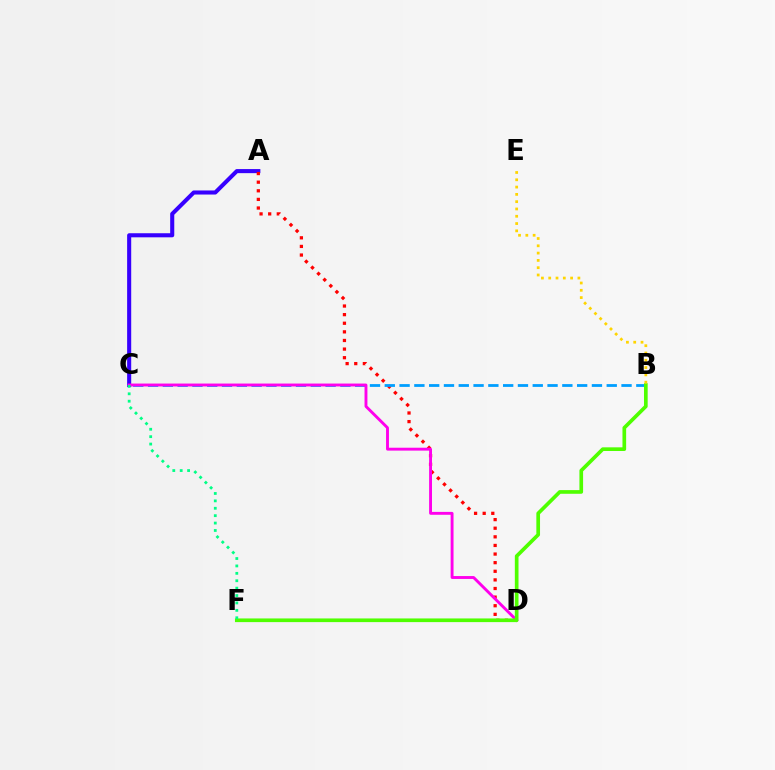{('A', 'C'): [{'color': '#3700ff', 'line_style': 'solid', 'thickness': 2.93}], ('A', 'D'): [{'color': '#ff0000', 'line_style': 'dotted', 'thickness': 2.34}], ('B', 'C'): [{'color': '#009eff', 'line_style': 'dashed', 'thickness': 2.01}], ('C', 'D'): [{'color': '#ff00ed', 'line_style': 'solid', 'thickness': 2.08}], ('B', 'F'): [{'color': '#4fff00', 'line_style': 'solid', 'thickness': 2.64}], ('C', 'F'): [{'color': '#00ff86', 'line_style': 'dotted', 'thickness': 2.01}], ('B', 'E'): [{'color': '#ffd500', 'line_style': 'dotted', 'thickness': 1.98}]}